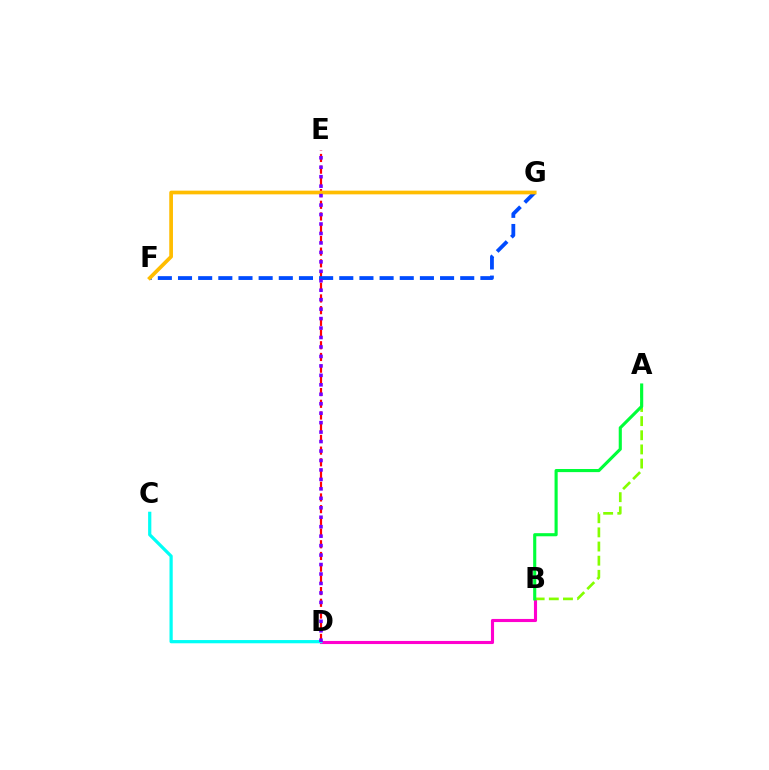{('D', 'E'): [{'color': '#ff0000', 'line_style': 'dashed', 'thickness': 1.59}, {'color': '#7200ff', 'line_style': 'dotted', 'thickness': 2.57}], ('B', 'D'): [{'color': '#ff00cf', 'line_style': 'solid', 'thickness': 2.24}], ('F', 'G'): [{'color': '#004bff', 'line_style': 'dashed', 'thickness': 2.74}, {'color': '#ffbd00', 'line_style': 'solid', 'thickness': 2.67}], ('A', 'B'): [{'color': '#84ff00', 'line_style': 'dashed', 'thickness': 1.92}, {'color': '#00ff39', 'line_style': 'solid', 'thickness': 2.24}], ('C', 'D'): [{'color': '#00fff6', 'line_style': 'solid', 'thickness': 2.32}]}